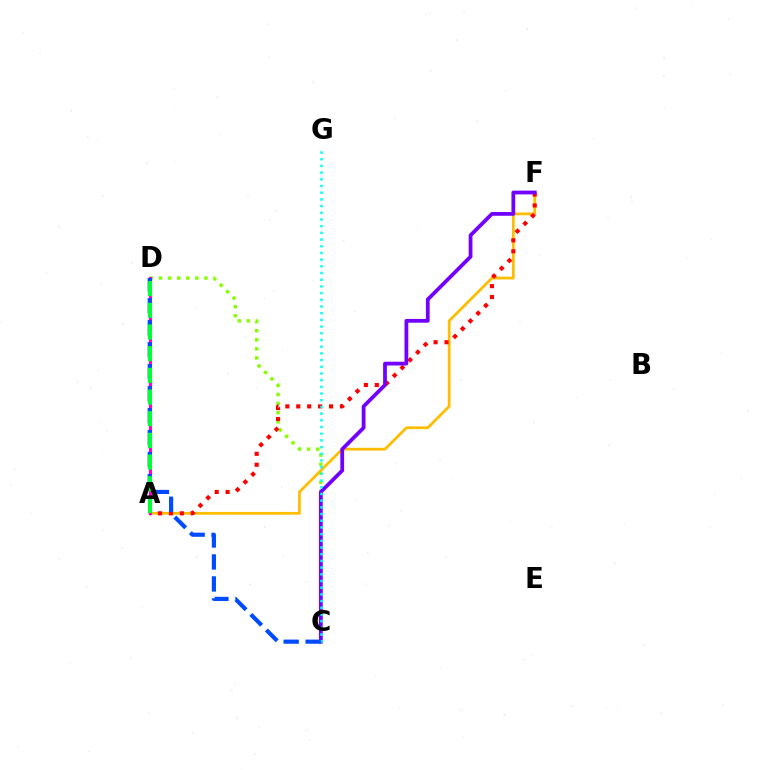{('C', 'D'): [{'color': '#84ff00', 'line_style': 'dotted', 'thickness': 2.47}, {'color': '#004bff', 'line_style': 'dashed', 'thickness': 2.99}], ('A', 'F'): [{'color': '#ffbd00', 'line_style': 'solid', 'thickness': 1.99}, {'color': '#ff0000', 'line_style': 'dotted', 'thickness': 2.97}], ('C', 'F'): [{'color': '#7200ff', 'line_style': 'solid', 'thickness': 2.72}], ('A', 'D'): [{'color': '#ff00cf', 'line_style': 'solid', 'thickness': 2.23}, {'color': '#00ff39', 'line_style': 'dashed', 'thickness': 2.95}], ('C', 'G'): [{'color': '#00fff6', 'line_style': 'dotted', 'thickness': 1.82}]}